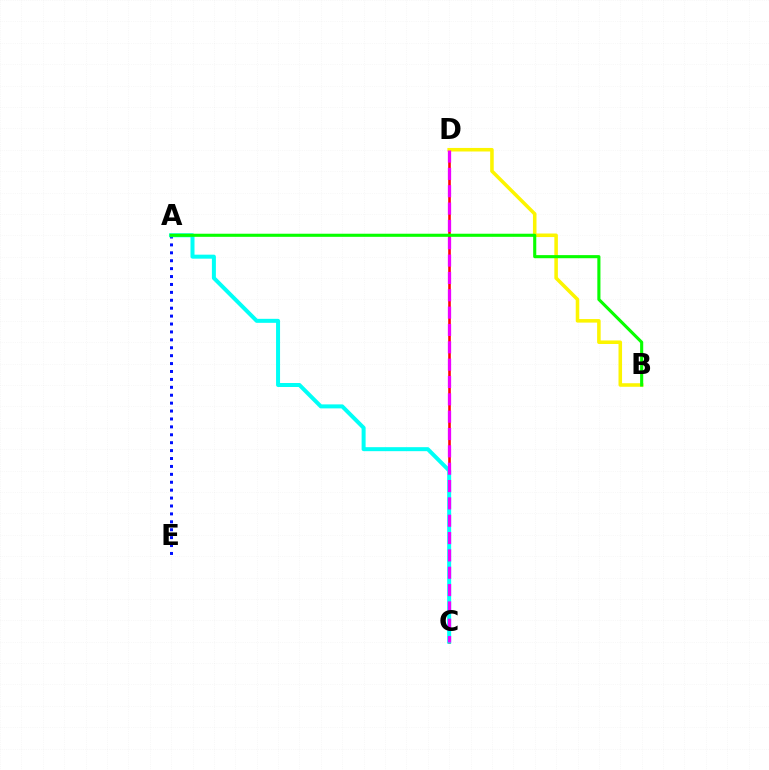{('A', 'E'): [{'color': '#0010ff', 'line_style': 'dotted', 'thickness': 2.15}], ('C', 'D'): [{'color': '#ff0000', 'line_style': 'solid', 'thickness': 1.86}, {'color': '#ee00ff', 'line_style': 'dashed', 'thickness': 2.36}], ('B', 'D'): [{'color': '#fcf500', 'line_style': 'solid', 'thickness': 2.55}], ('A', 'C'): [{'color': '#00fff6', 'line_style': 'solid', 'thickness': 2.88}], ('A', 'B'): [{'color': '#08ff00', 'line_style': 'solid', 'thickness': 2.24}]}